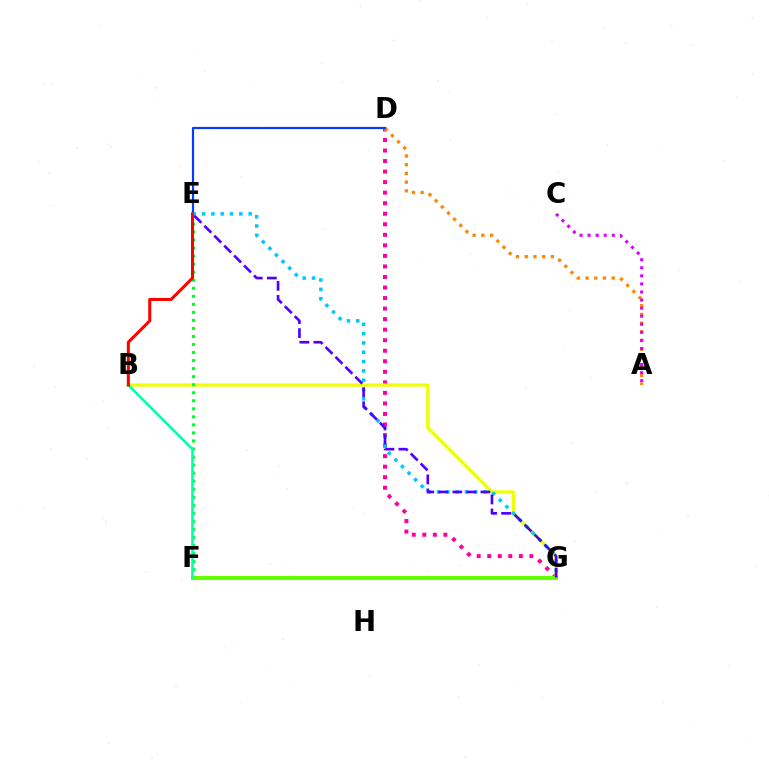{('D', 'G'): [{'color': '#ff00a0', 'line_style': 'dotted', 'thickness': 2.86}], ('B', 'G'): [{'color': '#eeff00', 'line_style': 'solid', 'thickness': 2.29}], ('A', 'D'): [{'color': '#ff8800', 'line_style': 'dotted', 'thickness': 2.37}], ('D', 'E'): [{'color': '#003fff', 'line_style': 'solid', 'thickness': 1.57}], ('E', 'F'): [{'color': '#00ff27', 'line_style': 'dotted', 'thickness': 2.18}], ('F', 'G'): [{'color': '#66ff00', 'line_style': 'solid', 'thickness': 2.93}], ('A', 'C'): [{'color': '#d600ff', 'line_style': 'dotted', 'thickness': 2.19}], ('B', 'F'): [{'color': '#00ffaf', 'line_style': 'solid', 'thickness': 1.86}], ('E', 'G'): [{'color': '#00c7ff', 'line_style': 'dotted', 'thickness': 2.53}, {'color': '#4f00ff', 'line_style': 'dashed', 'thickness': 1.91}], ('B', 'E'): [{'color': '#ff0000', 'line_style': 'solid', 'thickness': 2.19}]}